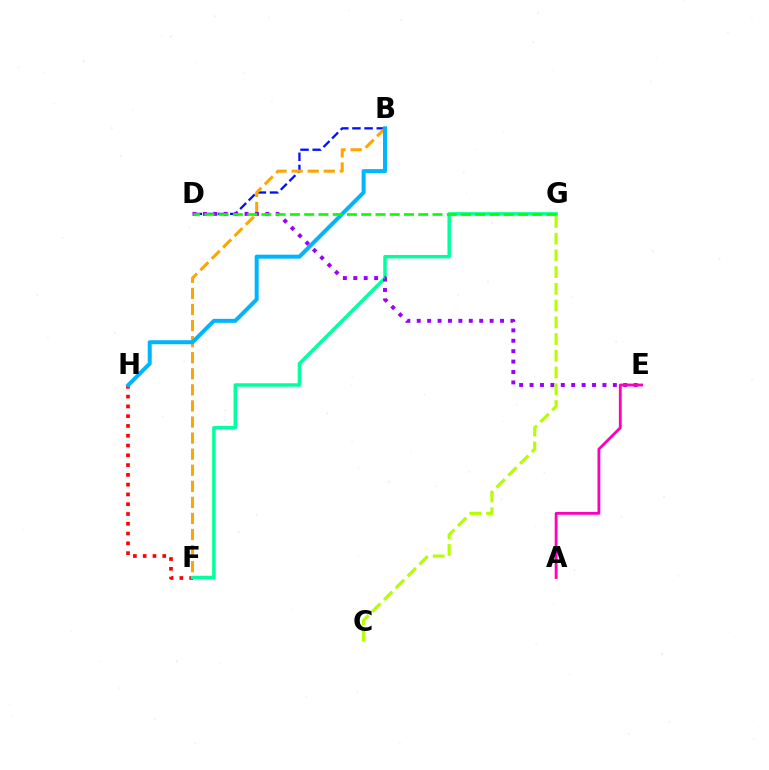{('B', 'D'): [{'color': '#0010ff', 'line_style': 'dashed', 'thickness': 1.65}], ('F', 'H'): [{'color': '#ff0000', 'line_style': 'dotted', 'thickness': 2.66}], ('B', 'F'): [{'color': '#ffa500', 'line_style': 'dashed', 'thickness': 2.18}], ('F', 'G'): [{'color': '#00ff9d', 'line_style': 'solid', 'thickness': 2.5}], ('D', 'E'): [{'color': '#9b00ff', 'line_style': 'dotted', 'thickness': 2.83}], ('B', 'H'): [{'color': '#00b5ff', 'line_style': 'solid', 'thickness': 2.88}], ('A', 'E'): [{'color': '#ff00bd', 'line_style': 'solid', 'thickness': 2.03}], ('D', 'G'): [{'color': '#08ff00', 'line_style': 'dashed', 'thickness': 1.94}], ('C', 'G'): [{'color': '#b3ff00', 'line_style': 'dashed', 'thickness': 2.27}]}